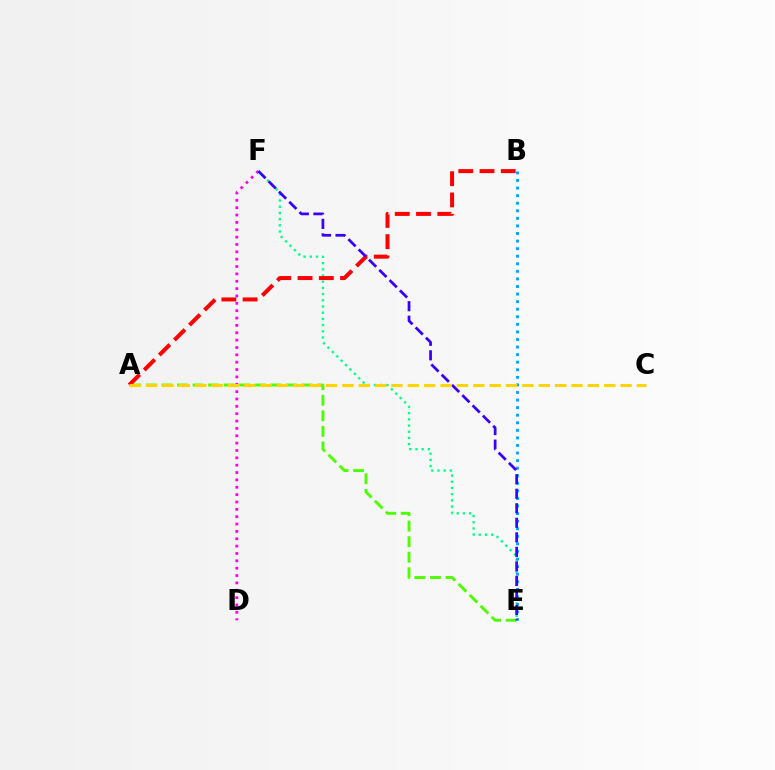{('E', 'F'): [{'color': '#00ff86', 'line_style': 'dotted', 'thickness': 1.69}, {'color': '#3700ff', 'line_style': 'dashed', 'thickness': 1.97}], ('A', 'E'): [{'color': '#4fff00', 'line_style': 'dashed', 'thickness': 2.12}], ('A', 'B'): [{'color': '#ff0000', 'line_style': 'dashed', 'thickness': 2.89}], ('D', 'F'): [{'color': '#ff00ed', 'line_style': 'dotted', 'thickness': 2.0}], ('B', 'E'): [{'color': '#009eff', 'line_style': 'dotted', 'thickness': 2.06}], ('A', 'C'): [{'color': '#ffd500', 'line_style': 'dashed', 'thickness': 2.22}]}